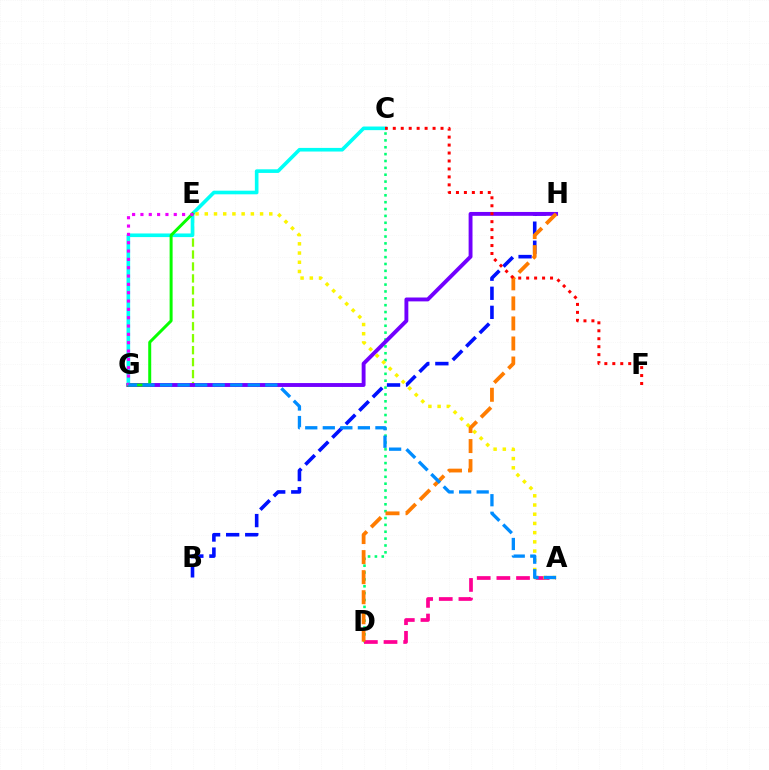{('E', 'G'): [{'color': '#84ff00', 'line_style': 'dashed', 'thickness': 1.62}, {'color': '#08ff00', 'line_style': 'solid', 'thickness': 2.15}, {'color': '#ee00ff', 'line_style': 'dotted', 'thickness': 2.26}], ('B', 'H'): [{'color': '#0010ff', 'line_style': 'dashed', 'thickness': 2.59}], ('C', 'D'): [{'color': '#00ff74', 'line_style': 'dotted', 'thickness': 1.87}], ('A', 'D'): [{'color': '#ff0094', 'line_style': 'dashed', 'thickness': 2.67}], ('C', 'G'): [{'color': '#00fff6', 'line_style': 'solid', 'thickness': 2.61}], ('G', 'H'): [{'color': '#7200ff', 'line_style': 'solid', 'thickness': 2.79}], ('A', 'E'): [{'color': '#fcf500', 'line_style': 'dotted', 'thickness': 2.5}], ('D', 'H'): [{'color': '#ff7c00', 'line_style': 'dashed', 'thickness': 2.72}], ('A', 'G'): [{'color': '#008cff', 'line_style': 'dashed', 'thickness': 2.38}], ('C', 'F'): [{'color': '#ff0000', 'line_style': 'dotted', 'thickness': 2.16}]}